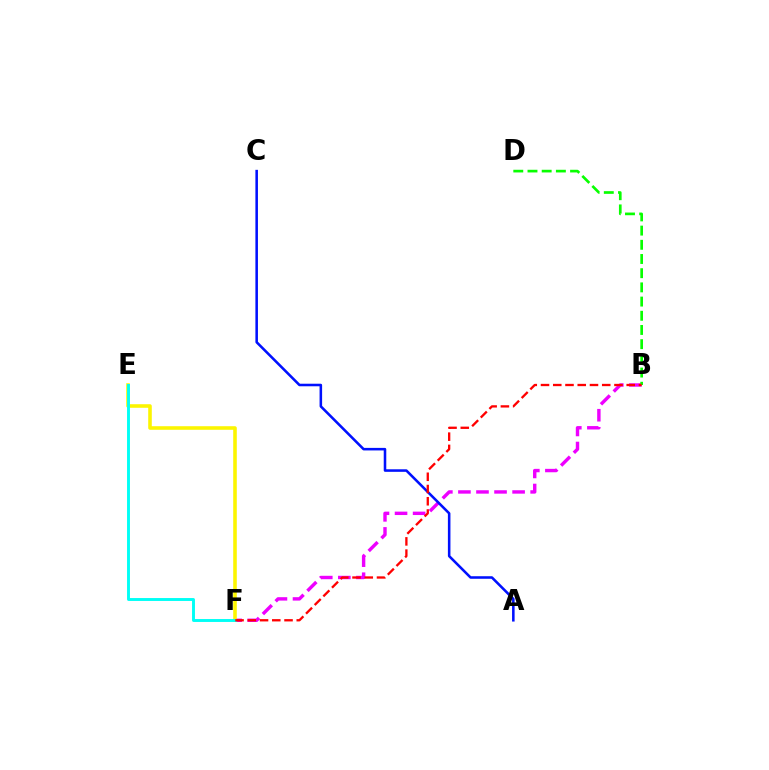{('B', 'F'): [{'color': '#ee00ff', 'line_style': 'dashed', 'thickness': 2.45}, {'color': '#ff0000', 'line_style': 'dashed', 'thickness': 1.66}], ('B', 'D'): [{'color': '#08ff00', 'line_style': 'dashed', 'thickness': 1.93}], ('A', 'C'): [{'color': '#0010ff', 'line_style': 'solid', 'thickness': 1.84}], ('E', 'F'): [{'color': '#fcf500', 'line_style': 'solid', 'thickness': 2.58}, {'color': '#00fff6', 'line_style': 'solid', 'thickness': 2.1}]}